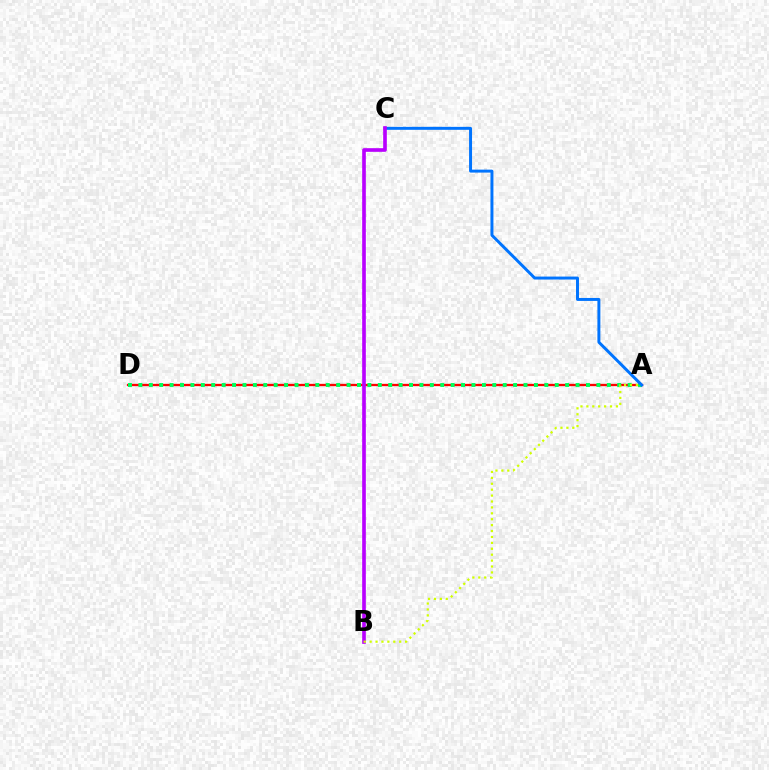{('A', 'D'): [{'color': '#ff0000', 'line_style': 'solid', 'thickness': 1.66}, {'color': '#00ff5c', 'line_style': 'dotted', 'thickness': 2.83}], ('A', 'C'): [{'color': '#0074ff', 'line_style': 'solid', 'thickness': 2.14}], ('B', 'C'): [{'color': '#b900ff', 'line_style': 'solid', 'thickness': 2.63}], ('A', 'B'): [{'color': '#d1ff00', 'line_style': 'dotted', 'thickness': 1.61}]}